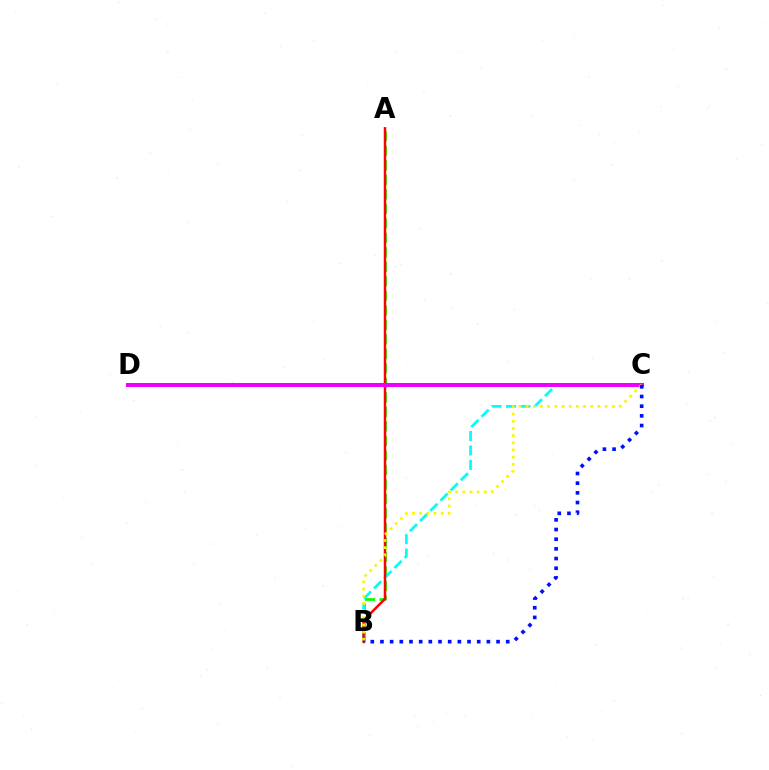{('A', 'B'): [{'color': '#08ff00', 'line_style': 'dashed', 'thickness': 1.97}, {'color': '#ff0000', 'line_style': 'solid', 'thickness': 1.79}], ('B', 'C'): [{'color': '#00fff6', 'line_style': 'dashed', 'thickness': 1.96}, {'color': '#fcf500', 'line_style': 'dotted', 'thickness': 1.95}, {'color': '#0010ff', 'line_style': 'dotted', 'thickness': 2.63}], ('C', 'D'): [{'color': '#ee00ff', 'line_style': 'solid', 'thickness': 2.9}]}